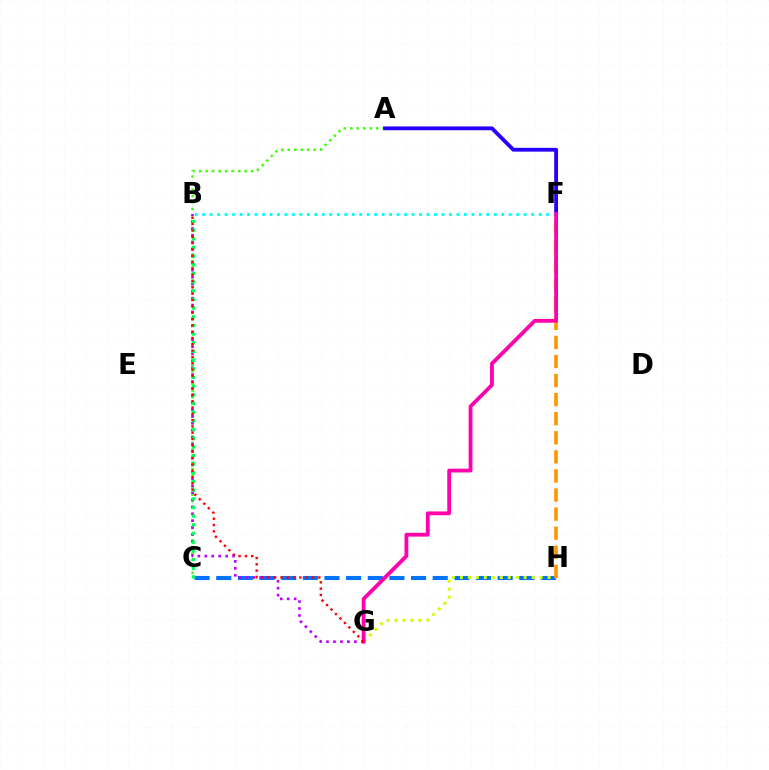{('A', 'C'): [{'color': '#3dff00', 'line_style': 'dotted', 'thickness': 1.76}], ('C', 'H'): [{'color': '#0074ff', 'line_style': 'dashed', 'thickness': 2.94}], ('G', 'H'): [{'color': '#d1ff00', 'line_style': 'dotted', 'thickness': 2.16}], ('B', 'G'): [{'color': '#b900ff', 'line_style': 'dotted', 'thickness': 1.89}, {'color': '#ff0000', 'line_style': 'dotted', 'thickness': 1.72}], ('A', 'F'): [{'color': '#2500ff', 'line_style': 'solid', 'thickness': 2.76}], ('B', 'C'): [{'color': '#00ff5c', 'line_style': 'dotted', 'thickness': 2.36}], ('F', 'H'): [{'color': '#ff9400', 'line_style': 'dashed', 'thickness': 2.59}], ('B', 'F'): [{'color': '#00fff6', 'line_style': 'dotted', 'thickness': 2.03}], ('F', 'G'): [{'color': '#ff00ac', 'line_style': 'solid', 'thickness': 2.74}]}